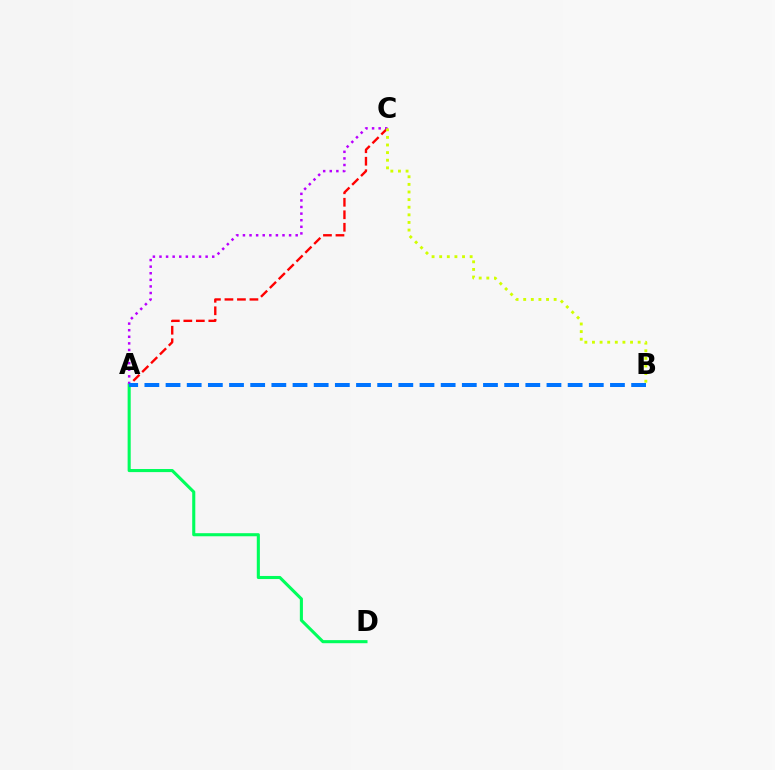{('A', 'C'): [{'color': '#ff0000', 'line_style': 'dashed', 'thickness': 1.7}, {'color': '#b900ff', 'line_style': 'dotted', 'thickness': 1.79}], ('A', 'D'): [{'color': '#00ff5c', 'line_style': 'solid', 'thickness': 2.22}], ('A', 'B'): [{'color': '#0074ff', 'line_style': 'dashed', 'thickness': 2.87}], ('B', 'C'): [{'color': '#d1ff00', 'line_style': 'dotted', 'thickness': 2.07}]}